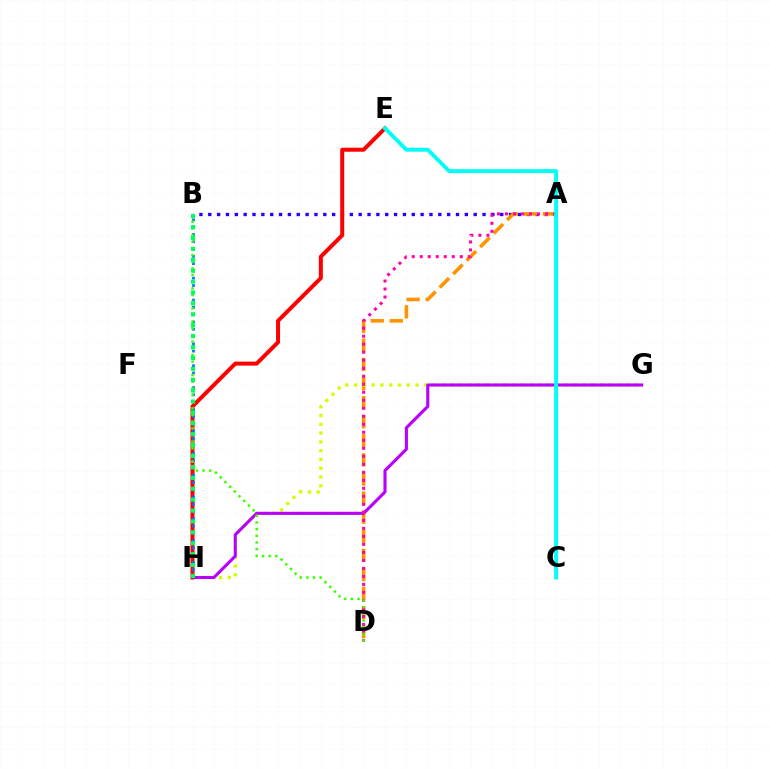{('A', 'B'): [{'color': '#2500ff', 'line_style': 'dotted', 'thickness': 2.4}], ('A', 'D'): [{'color': '#ff9400', 'line_style': 'dashed', 'thickness': 2.59}, {'color': '#ff00ac', 'line_style': 'dotted', 'thickness': 2.18}], ('G', 'H'): [{'color': '#d1ff00', 'line_style': 'dotted', 'thickness': 2.39}, {'color': '#b900ff', 'line_style': 'solid', 'thickness': 2.23}], ('E', 'H'): [{'color': '#ff0000', 'line_style': 'solid', 'thickness': 2.87}], ('B', 'H'): [{'color': '#0074ff', 'line_style': 'dotted', 'thickness': 1.98}, {'color': '#00ff5c', 'line_style': 'dotted', 'thickness': 2.96}], ('B', 'D'): [{'color': '#3dff00', 'line_style': 'dotted', 'thickness': 1.81}], ('C', 'E'): [{'color': '#00fff6', 'line_style': 'solid', 'thickness': 2.82}]}